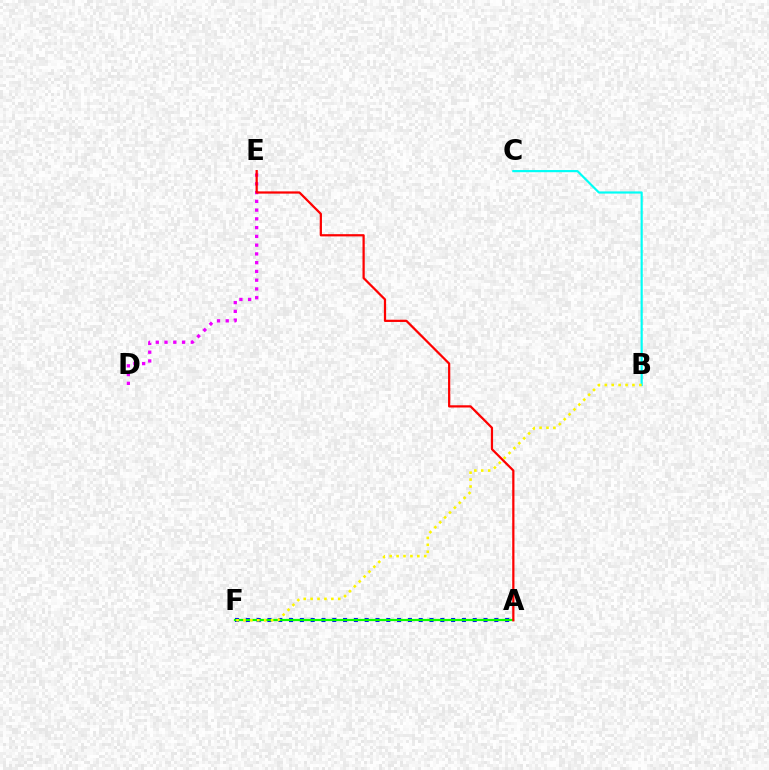{('D', 'E'): [{'color': '#ee00ff', 'line_style': 'dotted', 'thickness': 2.38}], ('A', 'F'): [{'color': '#0010ff', 'line_style': 'dotted', 'thickness': 2.94}, {'color': '#08ff00', 'line_style': 'solid', 'thickness': 1.61}], ('B', 'C'): [{'color': '#00fff6', 'line_style': 'solid', 'thickness': 1.56}], ('B', 'F'): [{'color': '#fcf500', 'line_style': 'dotted', 'thickness': 1.88}], ('A', 'E'): [{'color': '#ff0000', 'line_style': 'solid', 'thickness': 1.61}]}